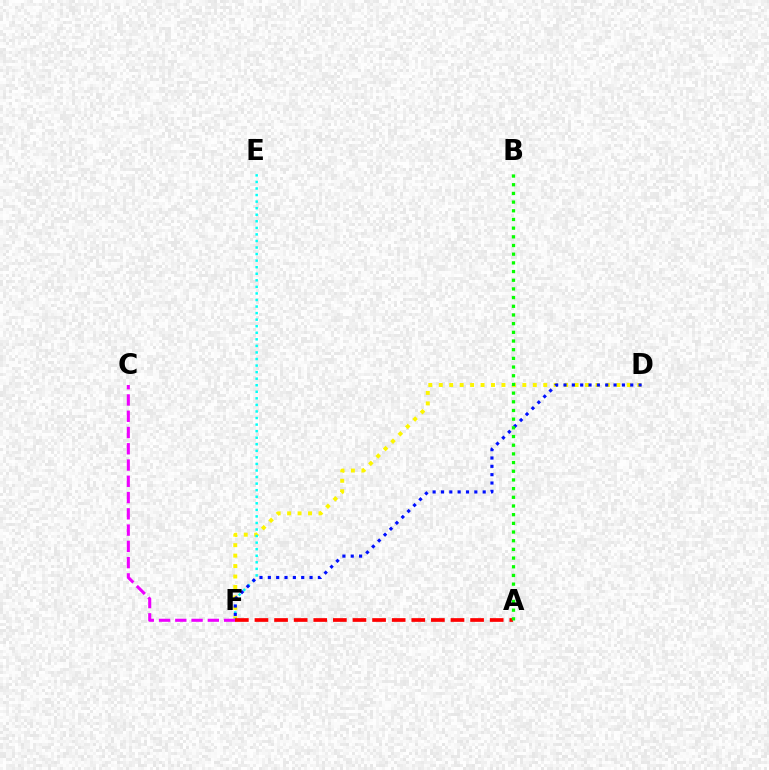{('D', 'F'): [{'color': '#fcf500', 'line_style': 'dotted', 'thickness': 2.84}, {'color': '#0010ff', 'line_style': 'dotted', 'thickness': 2.27}], ('E', 'F'): [{'color': '#00fff6', 'line_style': 'dotted', 'thickness': 1.78}], ('C', 'F'): [{'color': '#ee00ff', 'line_style': 'dashed', 'thickness': 2.21}], ('A', 'F'): [{'color': '#ff0000', 'line_style': 'dashed', 'thickness': 2.66}], ('A', 'B'): [{'color': '#08ff00', 'line_style': 'dotted', 'thickness': 2.36}]}